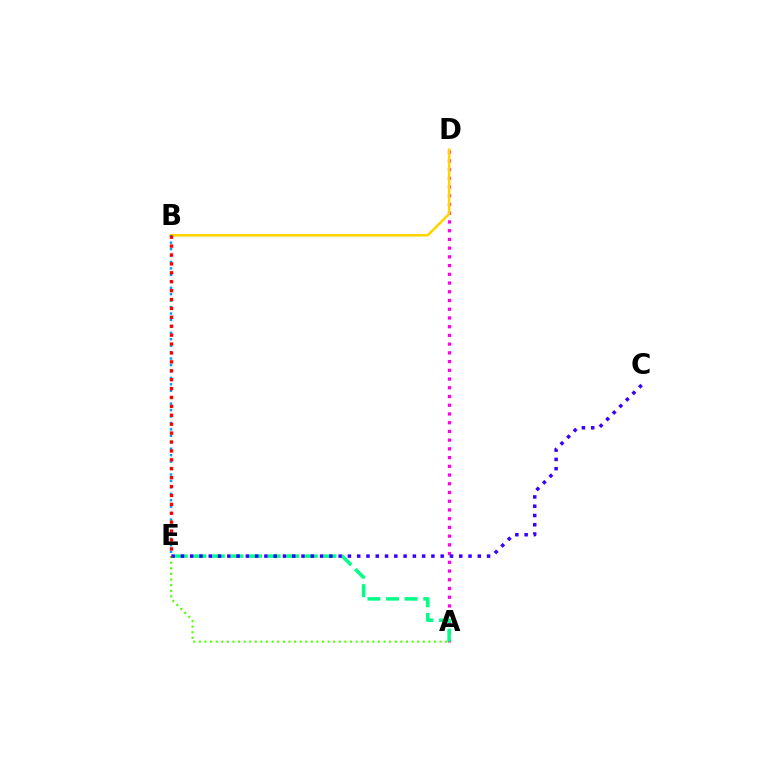{('A', 'D'): [{'color': '#ff00ed', 'line_style': 'dotted', 'thickness': 2.37}], ('A', 'E'): [{'color': '#00ff86', 'line_style': 'dashed', 'thickness': 2.52}, {'color': '#4fff00', 'line_style': 'dotted', 'thickness': 1.52}], ('B', 'D'): [{'color': '#ffd500', 'line_style': 'solid', 'thickness': 1.86}], ('C', 'E'): [{'color': '#3700ff', 'line_style': 'dotted', 'thickness': 2.52}], ('B', 'E'): [{'color': '#009eff', 'line_style': 'dotted', 'thickness': 1.75}, {'color': '#ff0000', 'line_style': 'dotted', 'thickness': 2.42}]}